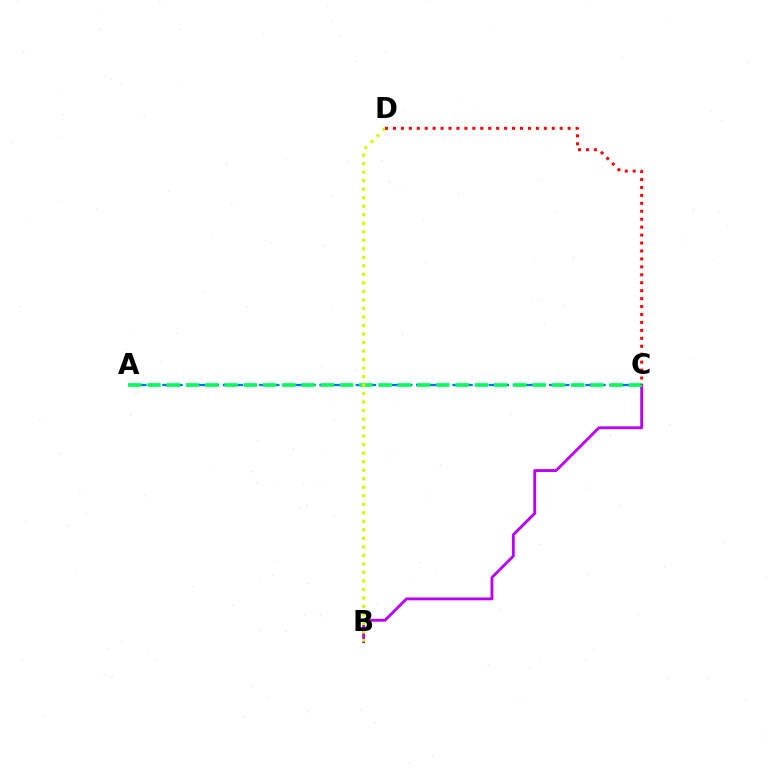{('B', 'C'): [{'color': '#b900ff', 'line_style': 'solid', 'thickness': 2.04}], ('A', 'C'): [{'color': '#0074ff', 'line_style': 'dashed', 'thickness': 1.64}, {'color': '#00ff5c', 'line_style': 'dashed', 'thickness': 2.62}], ('B', 'D'): [{'color': '#d1ff00', 'line_style': 'dotted', 'thickness': 2.31}], ('C', 'D'): [{'color': '#ff0000', 'line_style': 'dotted', 'thickness': 2.16}]}